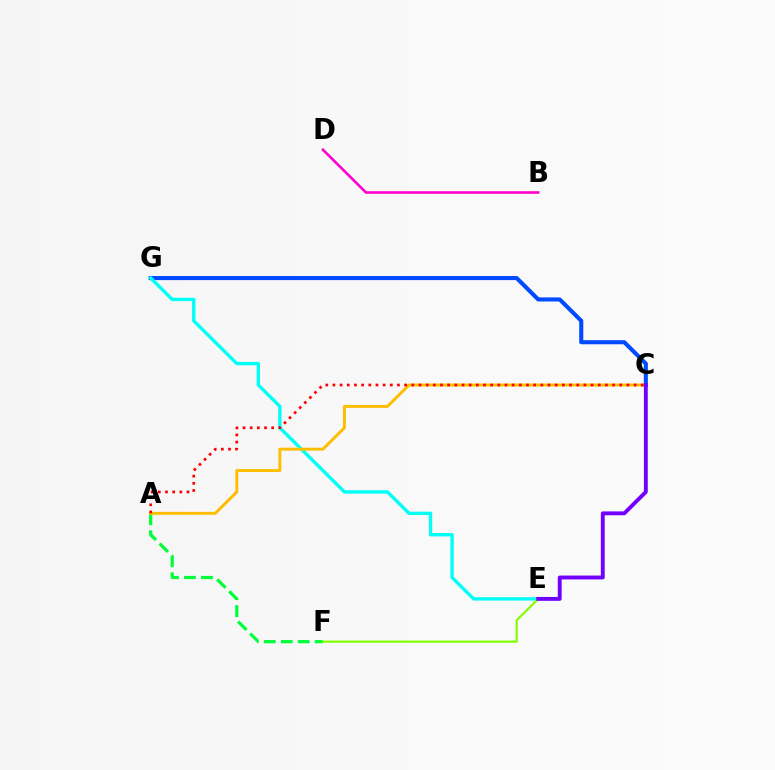{('A', 'F'): [{'color': '#00ff39', 'line_style': 'dashed', 'thickness': 2.31}], ('C', 'G'): [{'color': '#004bff', 'line_style': 'solid', 'thickness': 2.95}], ('B', 'D'): [{'color': '#ff00cf', 'line_style': 'solid', 'thickness': 1.87}], ('E', 'G'): [{'color': '#00fff6', 'line_style': 'solid', 'thickness': 2.42}], ('A', 'C'): [{'color': '#ffbd00', 'line_style': 'solid', 'thickness': 2.11}, {'color': '#ff0000', 'line_style': 'dotted', 'thickness': 1.95}], ('E', 'F'): [{'color': '#84ff00', 'line_style': 'solid', 'thickness': 1.57}], ('C', 'E'): [{'color': '#7200ff', 'line_style': 'solid', 'thickness': 2.79}]}